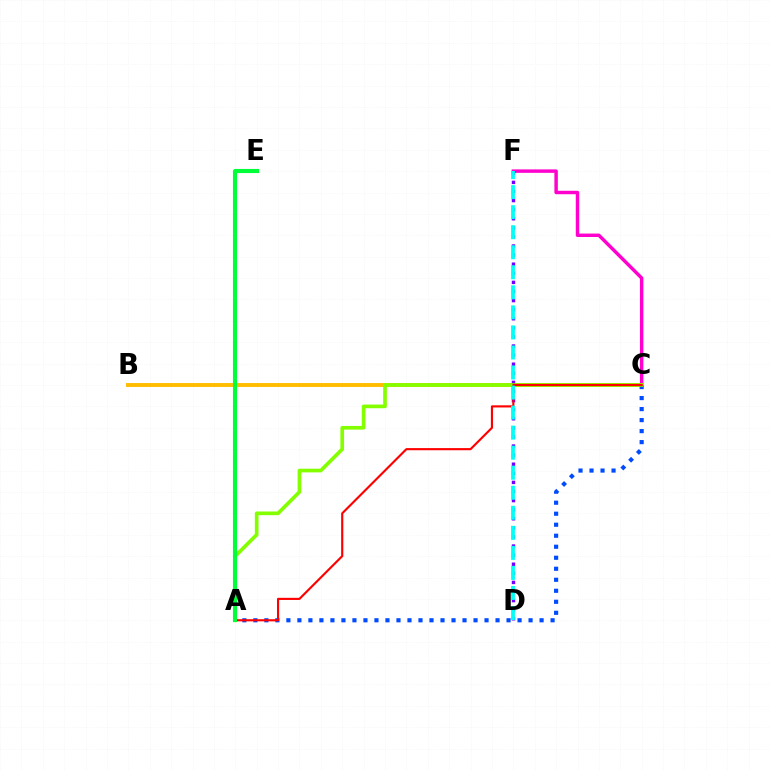{('C', 'F'): [{'color': '#ff00cf', 'line_style': 'solid', 'thickness': 2.48}], ('B', 'C'): [{'color': '#ffbd00', 'line_style': 'solid', 'thickness': 2.81}], ('A', 'C'): [{'color': '#004bff', 'line_style': 'dotted', 'thickness': 2.99}, {'color': '#84ff00', 'line_style': 'solid', 'thickness': 2.64}, {'color': '#ff0000', 'line_style': 'solid', 'thickness': 1.54}], ('D', 'F'): [{'color': '#7200ff', 'line_style': 'dotted', 'thickness': 2.47}, {'color': '#00fff6', 'line_style': 'dashed', 'thickness': 2.72}], ('A', 'E'): [{'color': '#00ff39', 'line_style': 'solid', 'thickness': 2.96}]}